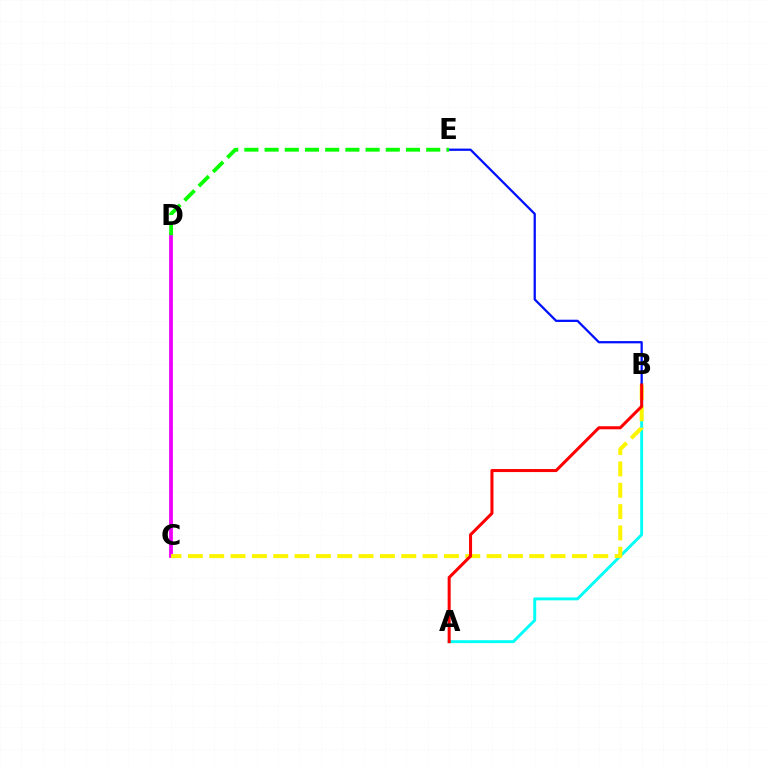{('C', 'D'): [{'color': '#ee00ff', 'line_style': 'solid', 'thickness': 2.73}], ('A', 'B'): [{'color': '#00fff6', 'line_style': 'solid', 'thickness': 2.1}, {'color': '#ff0000', 'line_style': 'solid', 'thickness': 2.19}], ('B', 'C'): [{'color': '#fcf500', 'line_style': 'dashed', 'thickness': 2.9}], ('B', 'E'): [{'color': '#0010ff', 'line_style': 'solid', 'thickness': 1.62}], ('D', 'E'): [{'color': '#08ff00', 'line_style': 'dashed', 'thickness': 2.74}]}